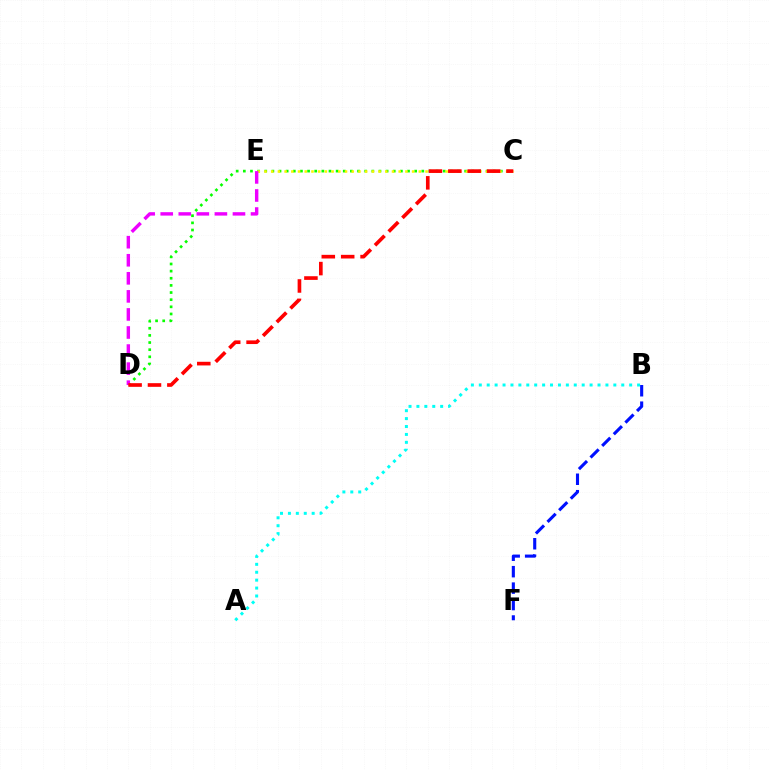{('B', 'F'): [{'color': '#0010ff', 'line_style': 'dashed', 'thickness': 2.23}], ('A', 'B'): [{'color': '#00fff6', 'line_style': 'dotted', 'thickness': 2.15}], ('C', 'D'): [{'color': '#08ff00', 'line_style': 'dotted', 'thickness': 1.94}, {'color': '#ff0000', 'line_style': 'dashed', 'thickness': 2.63}], ('C', 'E'): [{'color': '#fcf500', 'line_style': 'dotted', 'thickness': 1.82}], ('D', 'E'): [{'color': '#ee00ff', 'line_style': 'dashed', 'thickness': 2.45}]}